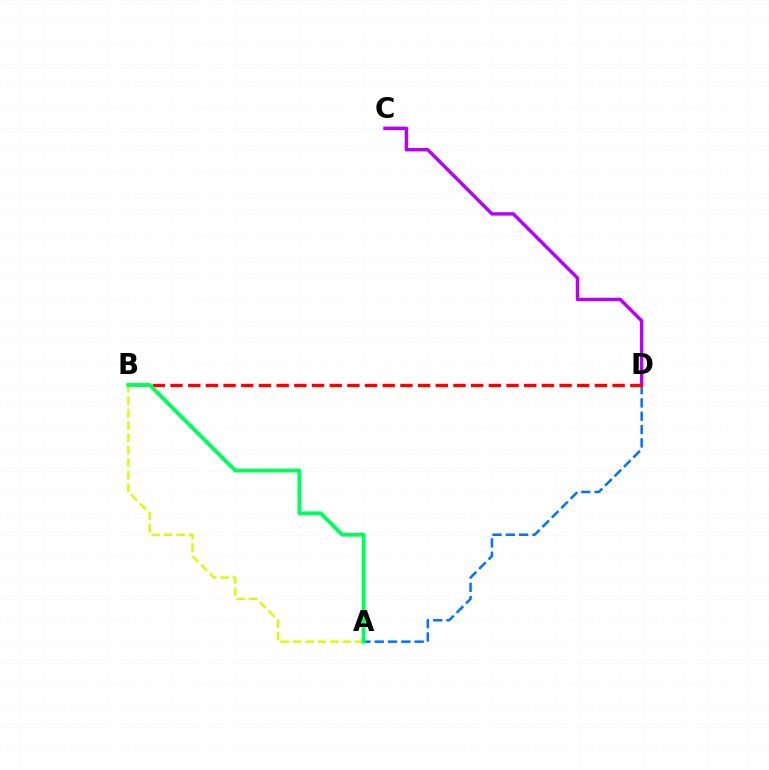{('C', 'D'): [{'color': '#b900ff', 'line_style': 'solid', 'thickness': 2.47}], ('A', 'D'): [{'color': '#0074ff', 'line_style': 'dashed', 'thickness': 1.81}], ('B', 'D'): [{'color': '#ff0000', 'line_style': 'dashed', 'thickness': 2.4}], ('A', 'B'): [{'color': '#d1ff00', 'line_style': 'dashed', 'thickness': 1.69}, {'color': '#00ff5c', 'line_style': 'solid', 'thickness': 2.8}]}